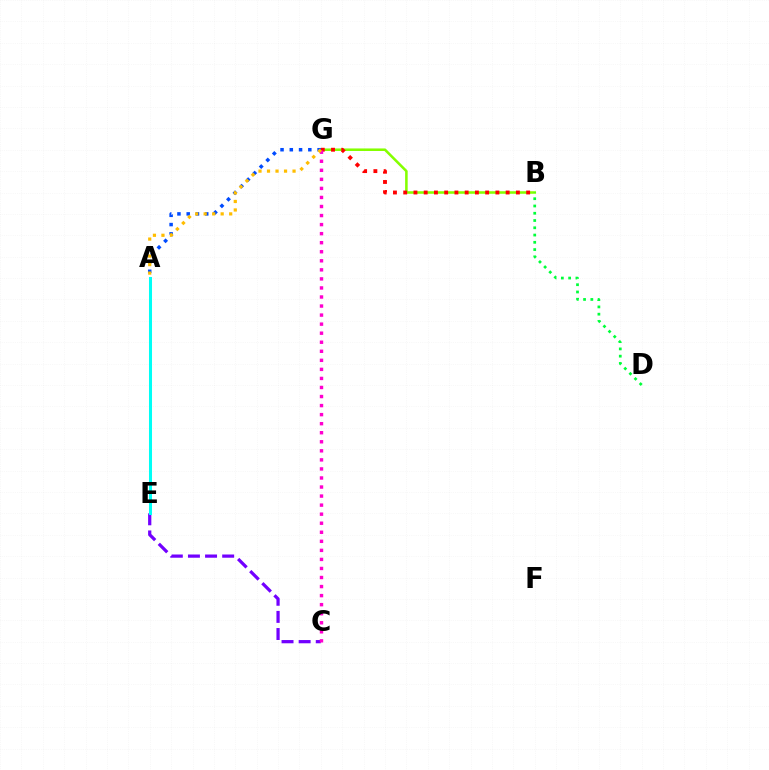{('B', 'G'): [{'color': '#84ff00', 'line_style': 'solid', 'thickness': 1.84}, {'color': '#ff0000', 'line_style': 'dotted', 'thickness': 2.78}], ('C', 'E'): [{'color': '#7200ff', 'line_style': 'dashed', 'thickness': 2.33}], ('C', 'G'): [{'color': '#ff00cf', 'line_style': 'dotted', 'thickness': 2.46}], ('A', 'G'): [{'color': '#004bff', 'line_style': 'dotted', 'thickness': 2.52}, {'color': '#ffbd00', 'line_style': 'dotted', 'thickness': 2.31}], ('B', 'D'): [{'color': '#00ff39', 'line_style': 'dotted', 'thickness': 1.97}], ('A', 'E'): [{'color': '#00fff6', 'line_style': 'solid', 'thickness': 2.18}]}